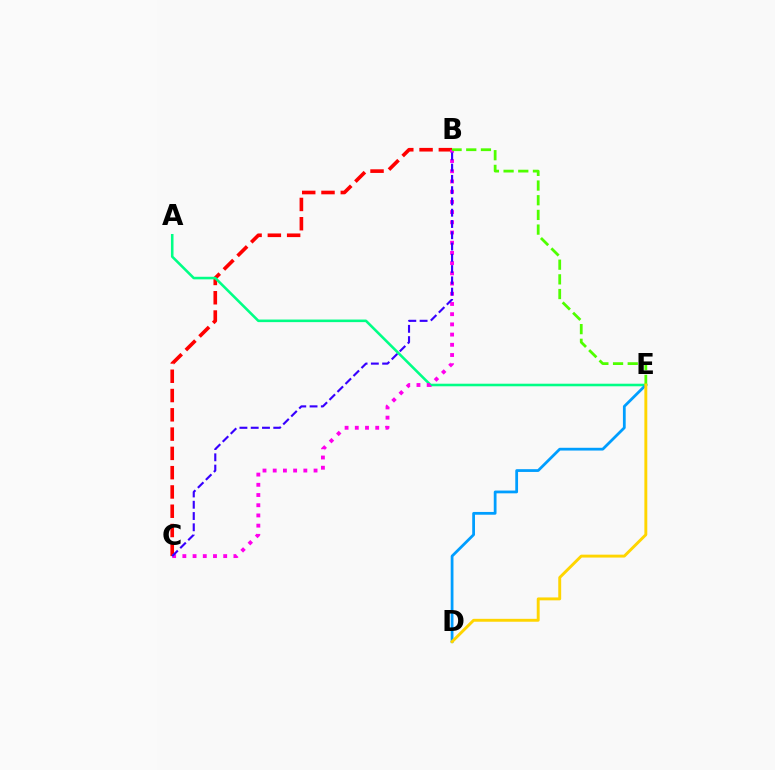{('B', 'C'): [{'color': '#ff0000', 'line_style': 'dashed', 'thickness': 2.62}, {'color': '#ff00ed', 'line_style': 'dotted', 'thickness': 2.77}, {'color': '#3700ff', 'line_style': 'dashed', 'thickness': 1.53}], ('A', 'E'): [{'color': '#00ff86', 'line_style': 'solid', 'thickness': 1.85}], ('D', 'E'): [{'color': '#009eff', 'line_style': 'solid', 'thickness': 1.99}, {'color': '#ffd500', 'line_style': 'solid', 'thickness': 2.09}], ('B', 'E'): [{'color': '#4fff00', 'line_style': 'dashed', 'thickness': 1.99}]}